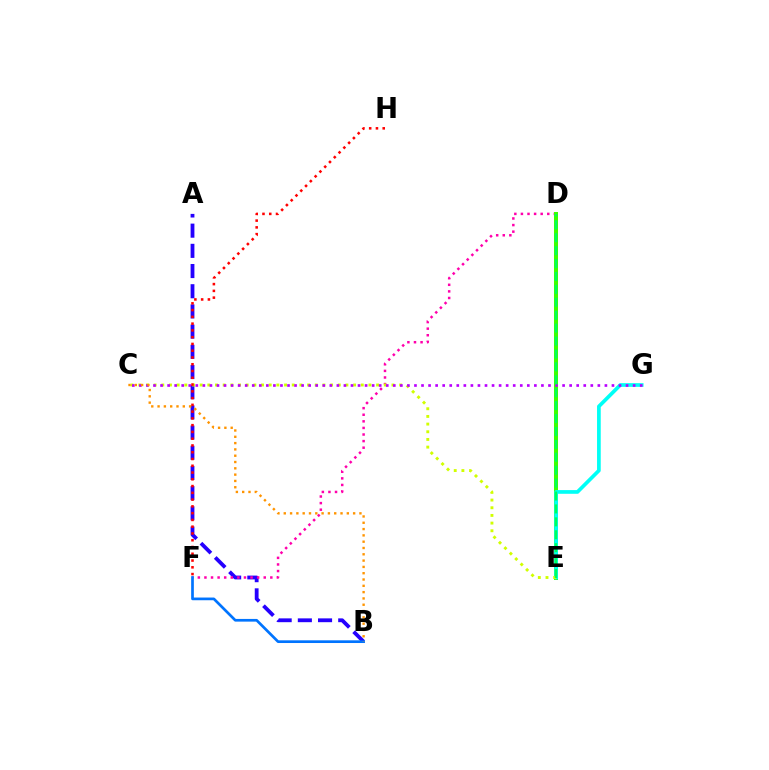{('A', 'B'): [{'color': '#2500ff', 'line_style': 'dashed', 'thickness': 2.74}], ('D', 'F'): [{'color': '#ff00ac', 'line_style': 'dotted', 'thickness': 1.79}], ('D', 'E'): [{'color': '#3dff00', 'line_style': 'solid', 'thickness': 2.88}, {'color': '#00ff5c', 'line_style': 'dashed', 'thickness': 1.75}], ('B', 'F'): [{'color': '#0074ff', 'line_style': 'solid', 'thickness': 1.94}], ('E', 'G'): [{'color': '#00fff6', 'line_style': 'solid', 'thickness': 2.66}], ('C', 'E'): [{'color': '#d1ff00', 'line_style': 'dotted', 'thickness': 2.08}], ('C', 'G'): [{'color': '#b900ff', 'line_style': 'dotted', 'thickness': 1.92}], ('F', 'H'): [{'color': '#ff0000', 'line_style': 'dotted', 'thickness': 1.84}], ('B', 'C'): [{'color': '#ff9400', 'line_style': 'dotted', 'thickness': 1.71}]}